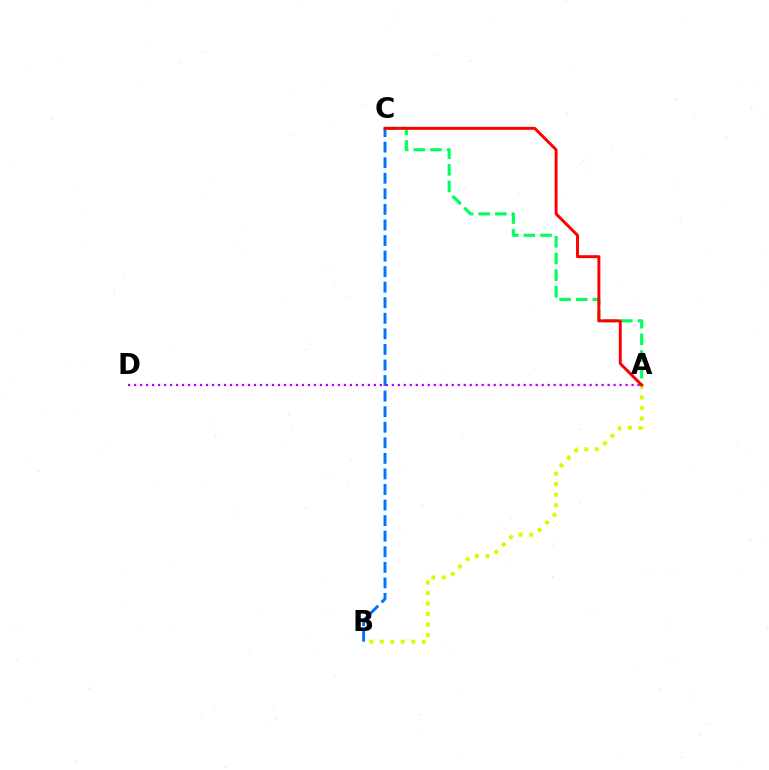{('B', 'C'): [{'color': '#0074ff', 'line_style': 'dashed', 'thickness': 2.11}], ('A', 'C'): [{'color': '#00ff5c', 'line_style': 'dashed', 'thickness': 2.26}, {'color': '#ff0000', 'line_style': 'solid', 'thickness': 2.12}], ('A', 'B'): [{'color': '#d1ff00', 'line_style': 'dotted', 'thickness': 2.86}], ('A', 'D'): [{'color': '#b900ff', 'line_style': 'dotted', 'thickness': 1.63}]}